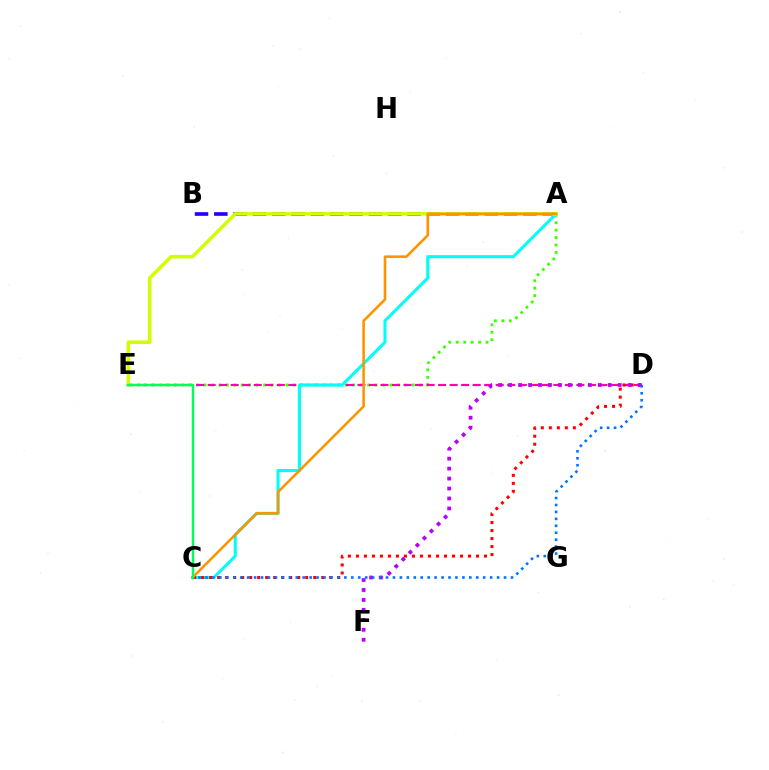{('A', 'E'): [{'color': '#3dff00', 'line_style': 'dotted', 'thickness': 2.02}, {'color': '#d1ff00', 'line_style': 'solid', 'thickness': 2.56}], ('A', 'B'): [{'color': '#2500ff', 'line_style': 'dashed', 'thickness': 2.62}], ('D', 'E'): [{'color': '#ff00ac', 'line_style': 'dashed', 'thickness': 1.57}], ('A', 'C'): [{'color': '#00fff6', 'line_style': 'solid', 'thickness': 2.21}, {'color': '#ff9400', 'line_style': 'solid', 'thickness': 1.87}], ('C', 'D'): [{'color': '#ff0000', 'line_style': 'dotted', 'thickness': 2.18}, {'color': '#0074ff', 'line_style': 'dotted', 'thickness': 1.89}], ('D', 'F'): [{'color': '#b900ff', 'line_style': 'dotted', 'thickness': 2.71}], ('C', 'E'): [{'color': '#00ff5c', 'line_style': 'solid', 'thickness': 1.75}]}